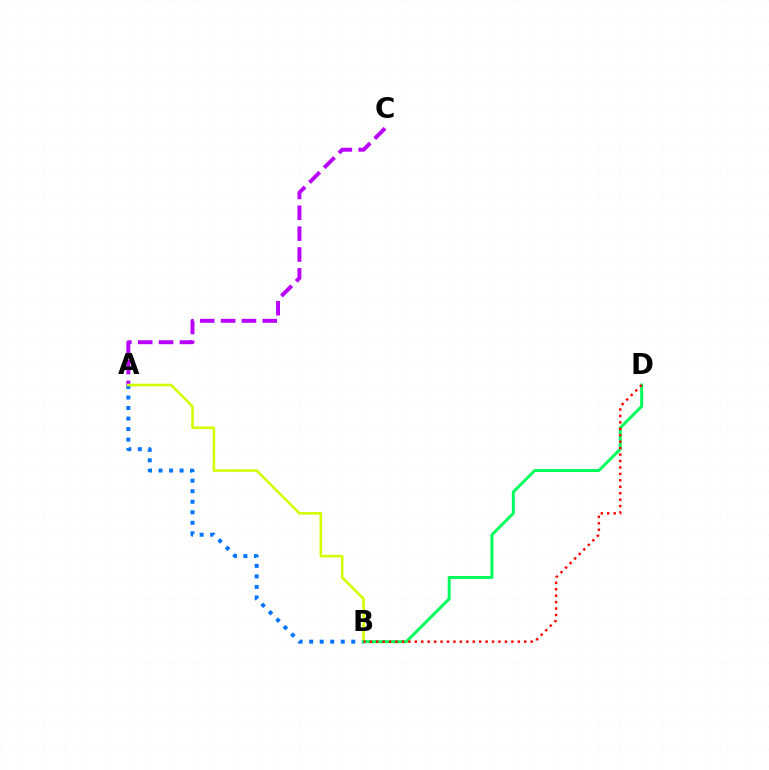{('A', 'B'): [{'color': '#0074ff', 'line_style': 'dotted', 'thickness': 2.86}, {'color': '#d1ff00', 'line_style': 'solid', 'thickness': 1.87}], ('A', 'C'): [{'color': '#b900ff', 'line_style': 'dashed', 'thickness': 2.83}], ('B', 'D'): [{'color': '#00ff5c', 'line_style': 'solid', 'thickness': 2.14}, {'color': '#ff0000', 'line_style': 'dotted', 'thickness': 1.75}]}